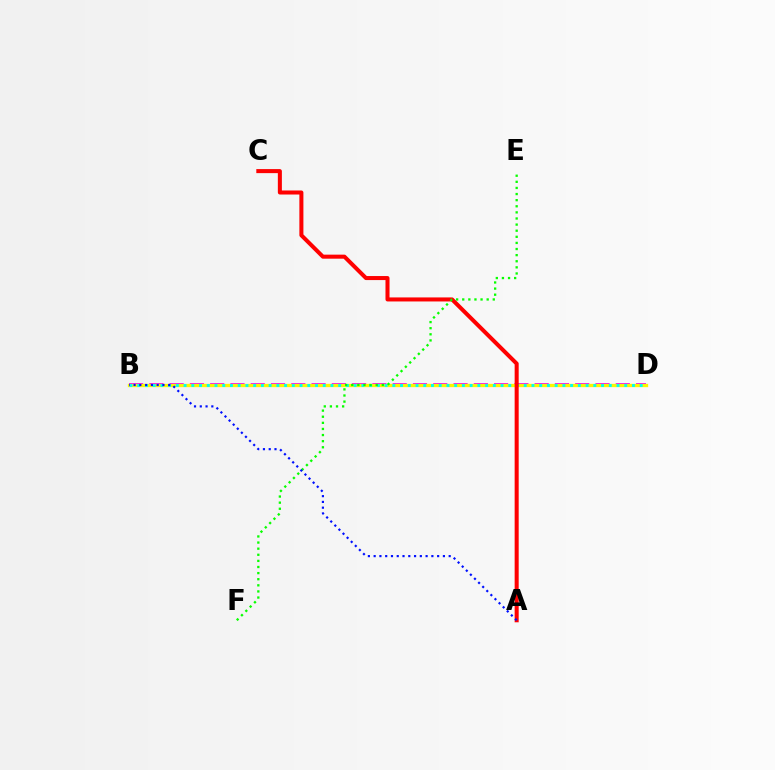{('B', 'D'): [{'color': '#ee00ff', 'line_style': 'dashed', 'thickness': 2.75}, {'color': '#fcf500', 'line_style': 'solid', 'thickness': 2.39}, {'color': '#00fff6', 'line_style': 'dotted', 'thickness': 2.1}], ('A', 'C'): [{'color': '#ff0000', 'line_style': 'solid', 'thickness': 2.9}], ('E', 'F'): [{'color': '#08ff00', 'line_style': 'dotted', 'thickness': 1.66}], ('A', 'B'): [{'color': '#0010ff', 'line_style': 'dotted', 'thickness': 1.57}]}